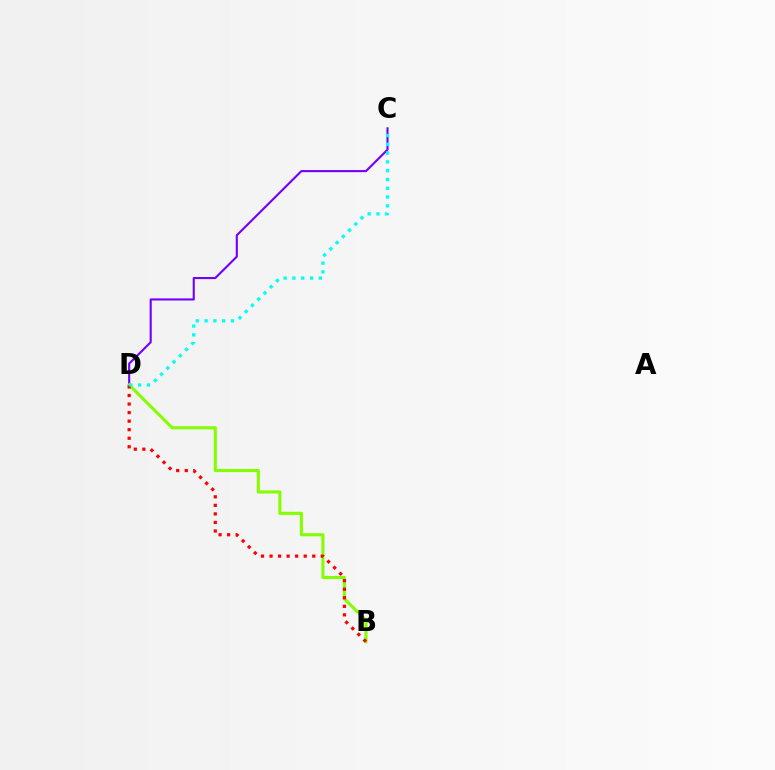{('C', 'D'): [{'color': '#7200ff', 'line_style': 'solid', 'thickness': 1.52}, {'color': '#00fff6', 'line_style': 'dotted', 'thickness': 2.39}], ('B', 'D'): [{'color': '#84ff00', 'line_style': 'solid', 'thickness': 2.23}, {'color': '#ff0000', 'line_style': 'dotted', 'thickness': 2.32}]}